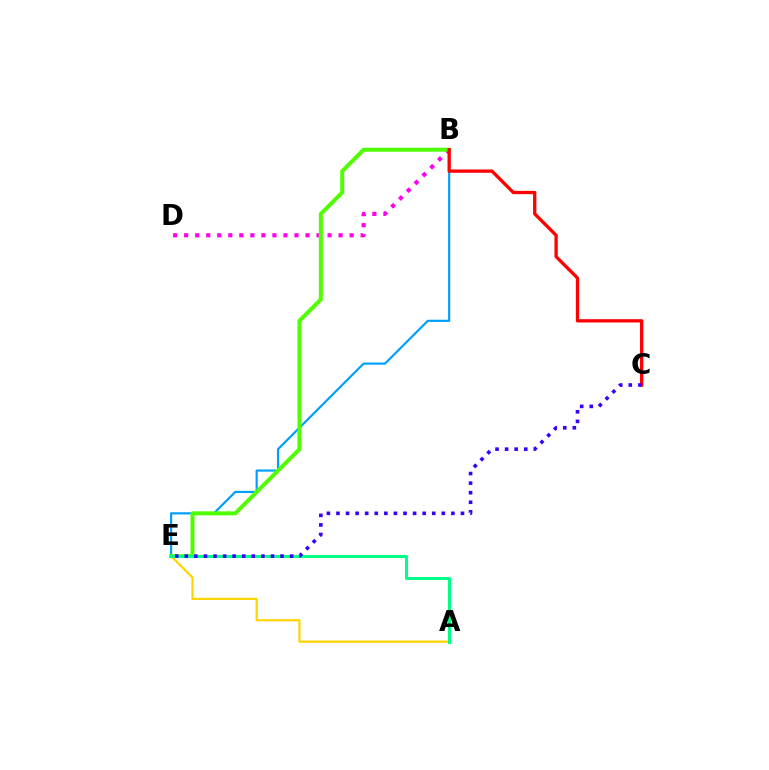{('A', 'E'): [{'color': '#ffd500', 'line_style': 'solid', 'thickness': 1.62}, {'color': '#00ff86', 'line_style': 'solid', 'thickness': 2.15}], ('B', 'D'): [{'color': '#ff00ed', 'line_style': 'dotted', 'thickness': 3.0}], ('B', 'E'): [{'color': '#009eff', 'line_style': 'solid', 'thickness': 1.56}, {'color': '#4fff00', 'line_style': 'solid', 'thickness': 2.86}], ('B', 'C'): [{'color': '#ff0000', 'line_style': 'solid', 'thickness': 2.38}], ('C', 'E'): [{'color': '#3700ff', 'line_style': 'dotted', 'thickness': 2.6}]}